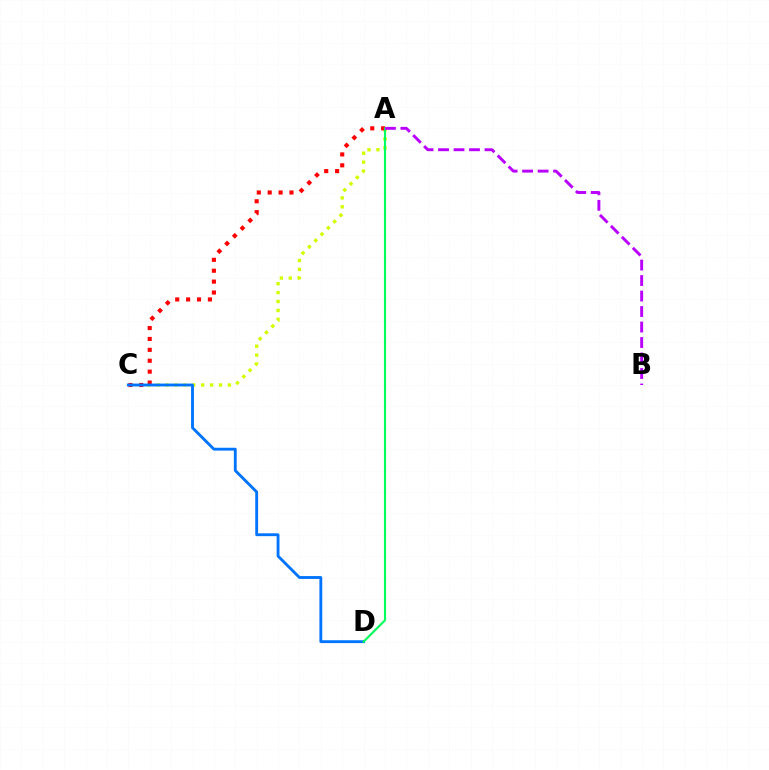{('A', 'C'): [{'color': '#d1ff00', 'line_style': 'dotted', 'thickness': 2.42}, {'color': '#ff0000', 'line_style': 'dotted', 'thickness': 2.96}], ('C', 'D'): [{'color': '#0074ff', 'line_style': 'solid', 'thickness': 2.05}], ('A', 'D'): [{'color': '#00ff5c', 'line_style': 'solid', 'thickness': 1.54}], ('A', 'B'): [{'color': '#b900ff', 'line_style': 'dashed', 'thickness': 2.1}]}